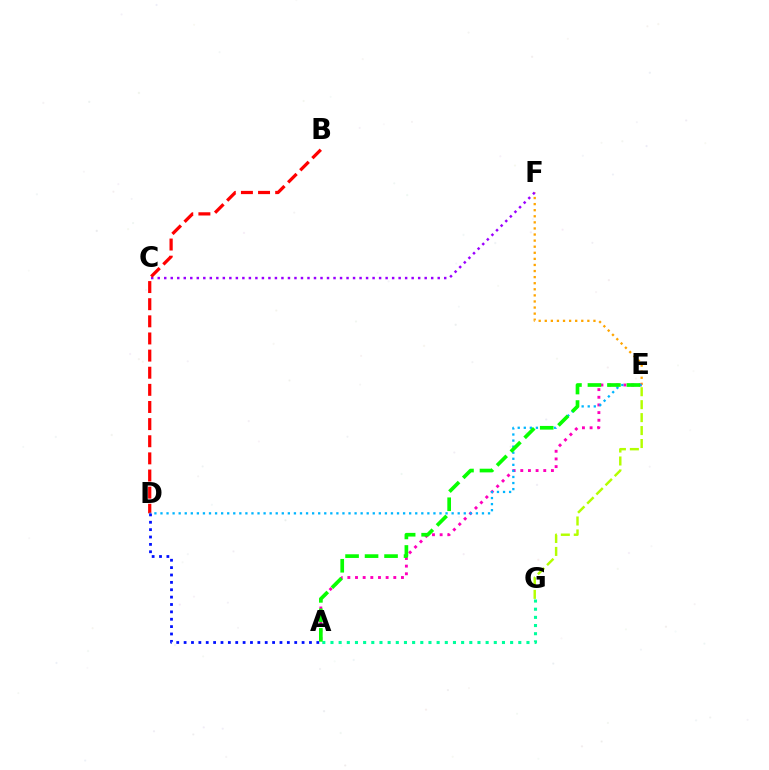{('E', 'F'): [{'color': '#ffa500', 'line_style': 'dotted', 'thickness': 1.65}], ('A', 'G'): [{'color': '#00ff9d', 'line_style': 'dotted', 'thickness': 2.22}], ('A', 'E'): [{'color': '#ff00bd', 'line_style': 'dotted', 'thickness': 2.08}, {'color': '#08ff00', 'line_style': 'dashed', 'thickness': 2.65}], ('C', 'F'): [{'color': '#9b00ff', 'line_style': 'dotted', 'thickness': 1.77}], ('B', 'D'): [{'color': '#ff0000', 'line_style': 'dashed', 'thickness': 2.33}], ('D', 'E'): [{'color': '#00b5ff', 'line_style': 'dotted', 'thickness': 1.65}], ('A', 'D'): [{'color': '#0010ff', 'line_style': 'dotted', 'thickness': 2.0}], ('E', 'G'): [{'color': '#b3ff00', 'line_style': 'dashed', 'thickness': 1.76}]}